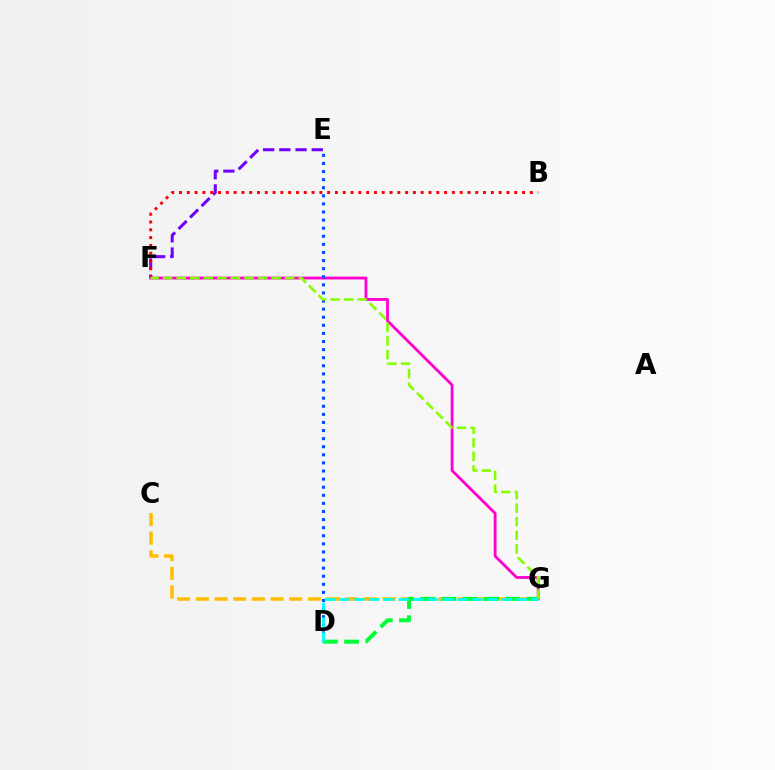{('E', 'F'): [{'color': '#7200ff', 'line_style': 'dashed', 'thickness': 2.2}], ('B', 'F'): [{'color': '#ff0000', 'line_style': 'dotted', 'thickness': 2.12}], ('C', 'G'): [{'color': '#ffbd00', 'line_style': 'dashed', 'thickness': 2.54}], ('F', 'G'): [{'color': '#ff00cf', 'line_style': 'solid', 'thickness': 2.04}, {'color': '#84ff00', 'line_style': 'dashed', 'thickness': 1.84}], ('D', 'E'): [{'color': '#004bff', 'line_style': 'dotted', 'thickness': 2.2}], ('D', 'G'): [{'color': '#00ff39', 'line_style': 'dashed', 'thickness': 2.89}, {'color': '#00fff6', 'line_style': 'dashed', 'thickness': 2.0}]}